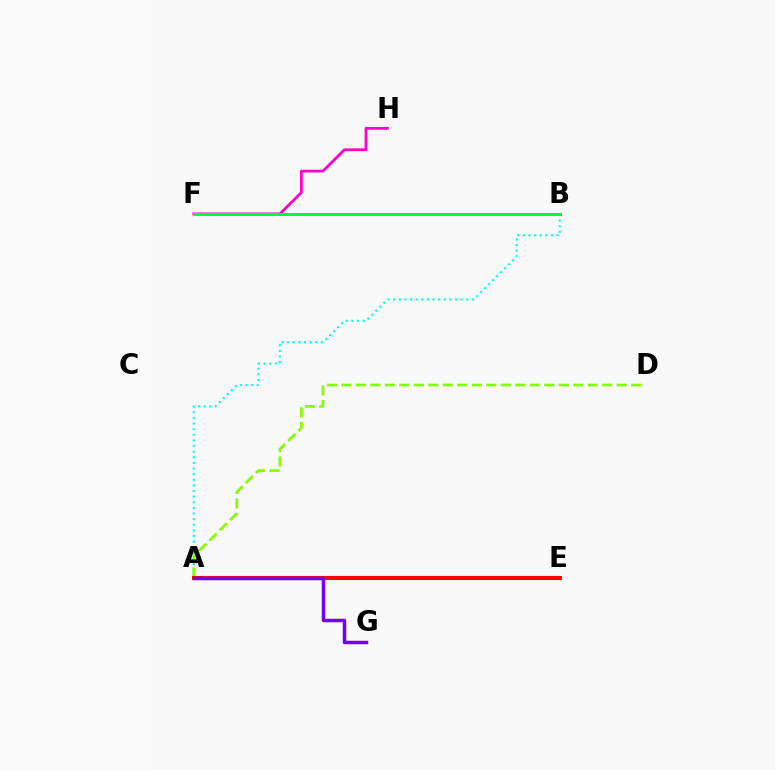{('A', 'E'): [{'color': '#ffbd00', 'line_style': 'solid', 'thickness': 1.83}, {'color': '#004bff', 'line_style': 'solid', 'thickness': 2.7}, {'color': '#ff0000', 'line_style': 'solid', 'thickness': 2.94}], ('A', 'B'): [{'color': '#00fff6', 'line_style': 'dotted', 'thickness': 1.53}], ('F', 'H'): [{'color': '#ff00cf', 'line_style': 'solid', 'thickness': 1.99}], ('A', 'D'): [{'color': '#84ff00', 'line_style': 'dashed', 'thickness': 1.97}], ('B', 'F'): [{'color': '#00ff39', 'line_style': 'solid', 'thickness': 2.19}], ('A', 'G'): [{'color': '#7200ff', 'line_style': 'solid', 'thickness': 2.51}]}